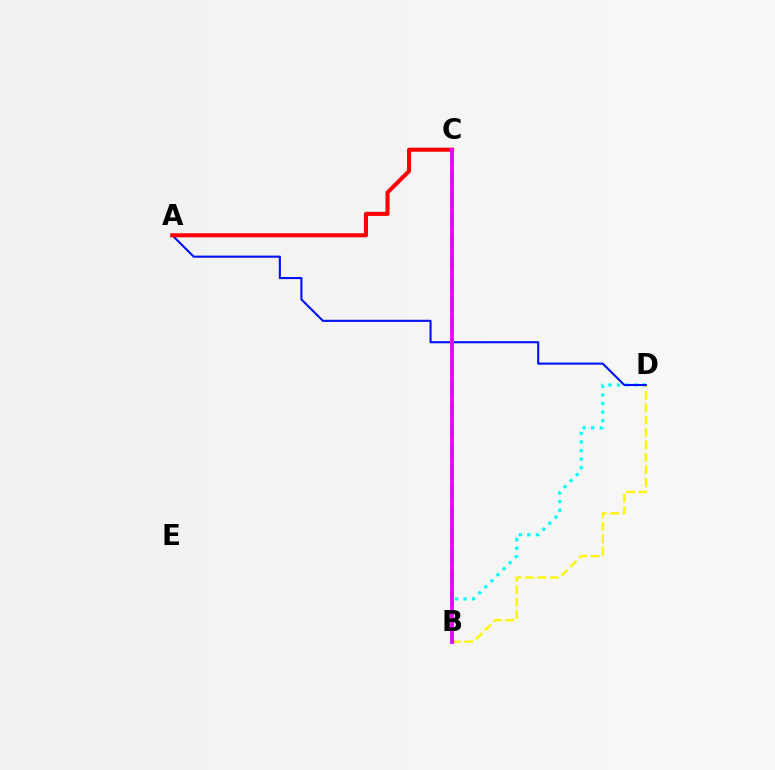{('B', 'D'): [{'color': '#00fff6', 'line_style': 'dotted', 'thickness': 2.33}, {'color': '#fcf500', 'line_style': 'dashed', 'thickness': 1.69}], ('A', 'D'): [{'color': '#0010ff', 'line_style': 'solid', 'thickness': 1.51}], ('A', 'C'): [{'color': '#ff0000', 'line_style': 'solid', 'thickness': 2.94}], ('B', 'C'): [{'color': '#08ff00', 'line_style': 'dashed', 'thickness': 2.85}, {'color': '#ee00ff', 'line_style': 'solid', 'thickness': 2.7}]}